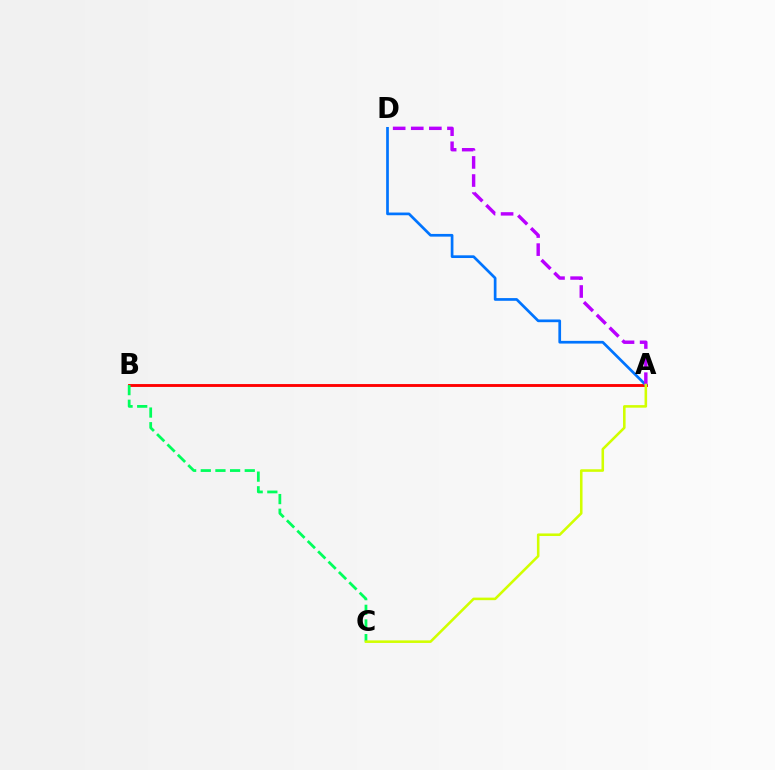{('A', 'B'): [{'color': '#ff0000', 'line_style': 'solid', 'thickness': 2.07}], ('B', 'C'): [{'color': '#00ff5c', 'line_style': 'dashed', 'thickness': 1.99}], ('A', 'D'): [{'color': '#0074ff', 'line_style': 'solid', 'thickness': 1.95}, {'color': '#b900ff', 'line_style': 'dashed', 'thickness': 2.46}], ('A', 'C'): [{'color': '#d1ff00', 'line_style': 'solid', 'thickness': 1.84}]}